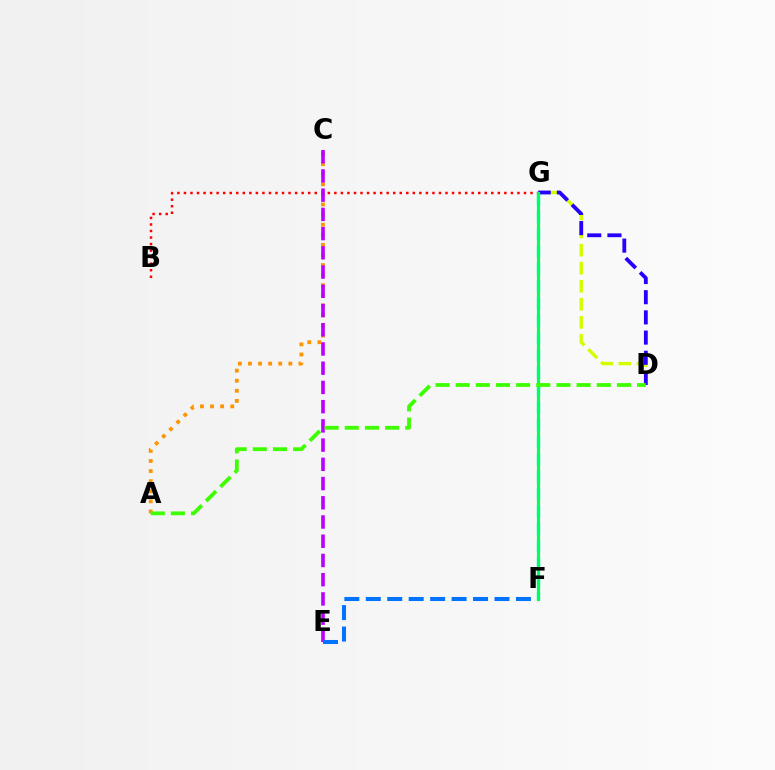{('B', 'G'): [{'color': '#ff0000', 'line_style': 'dotted', 'thickness': 1.78}], ('D', 'G'): [{'color': '#d1ff00', 'line_style': 'dashed', 'thickness': 2.45}, {'color': '#2500ff', 'line_style': 'dashed', 'thickness': 2.74}], ('F', 'G'): [{'color': '#ff00ac', 'line_style': 'dotted', 'thickness': 2.11}, {'color': '#00fff6', 'line_style': 'dashed', 'thickness': 2.35}, {'color': '#00ff5c', 'line_style': 'solid', 'thickness': 2.3}], ('A', 'C'): [{'color': '#ff9400', 'line_style': 'dotted', 'thickness': 2.74}], ('C', 'E'): [{'color': '#b900ff', 'line_style': 'dashed', 'thickness': 2.61}], ('E', 'F'): [{'color': '#0074ff', 'line_style': 'dashed', 'thickness': 2.91}], ('A', 'D'): [{'color': '#3dff00', 'line_style': 'dashed', 'thickness': 2.74}]}